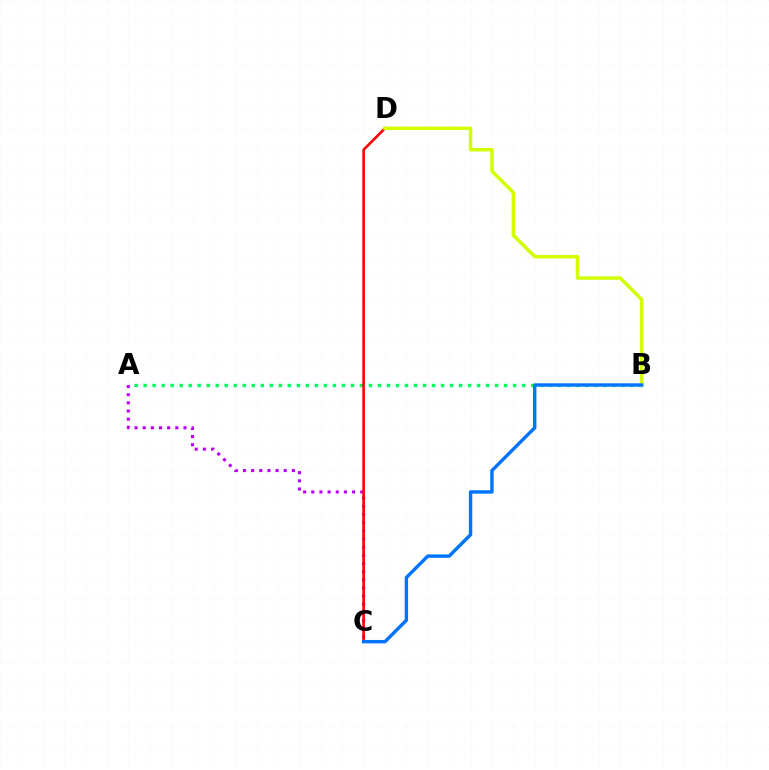{('A', 'B'): [{'color': '#00ff5c', 'line_style': 'dotted', 'thickness': 2.45}], ('A', 'C'): [{'color': '#b900ff', 'line_style': 'dotted', 'thickness': 2.22}], ('C', 'D'): [{'color': '#ff0000', 'line_style': 'solid', 'thickness': 1.87}], ('B', 'D'): [{'color': '#d1ff00', 'line_style': 'solid', 'thickness': 2.51}], ('B', 'C'): [{'color': '#0074ff', 'line_style': 'solid', 'thickness': 2.44}]}